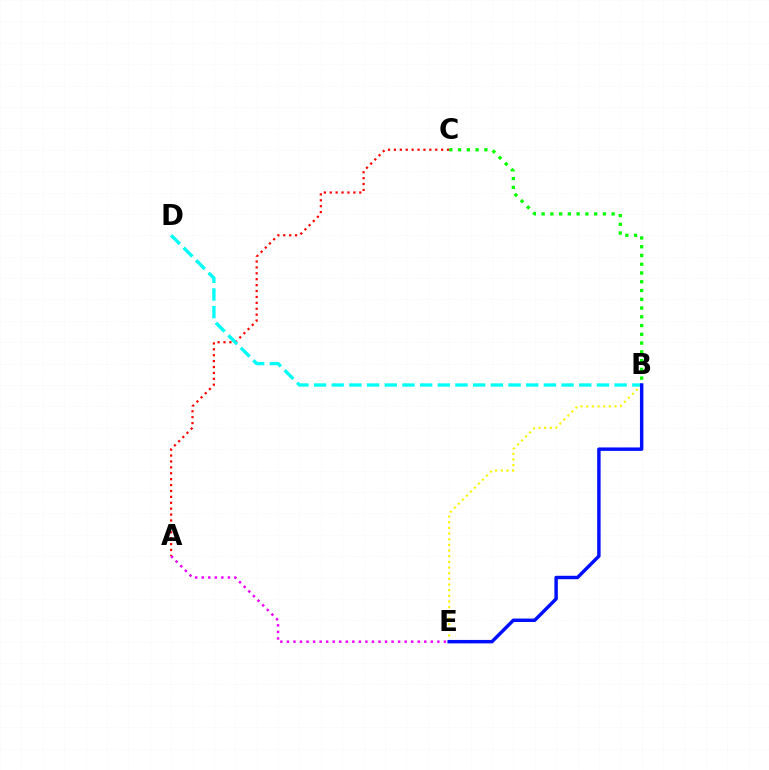{('A', 'E'): [{'color': '#ee00ff', 'line_style': 'dotted', 'thickness': 1.78}], ('A', 'C'): [{'color': '#ff0000', 'line_style': 'dotted', 'thickness': 1.6}], ('B', 'D'): [{'color': '#00fff6', 'line_style': 'dashed', 'thickness': 2.4}], ('B', 'E'): [{'color': '#fcf500', 'line_style': 'dotted', 'thickness': 1.54}, {'color': '#0010ff', 'line_style': 'solid', 'thickness': 2.48}], ('B', 'C'): [{'color': '#08ff00', 'line_style': 'dotted', 'thickness': 2.38}]}